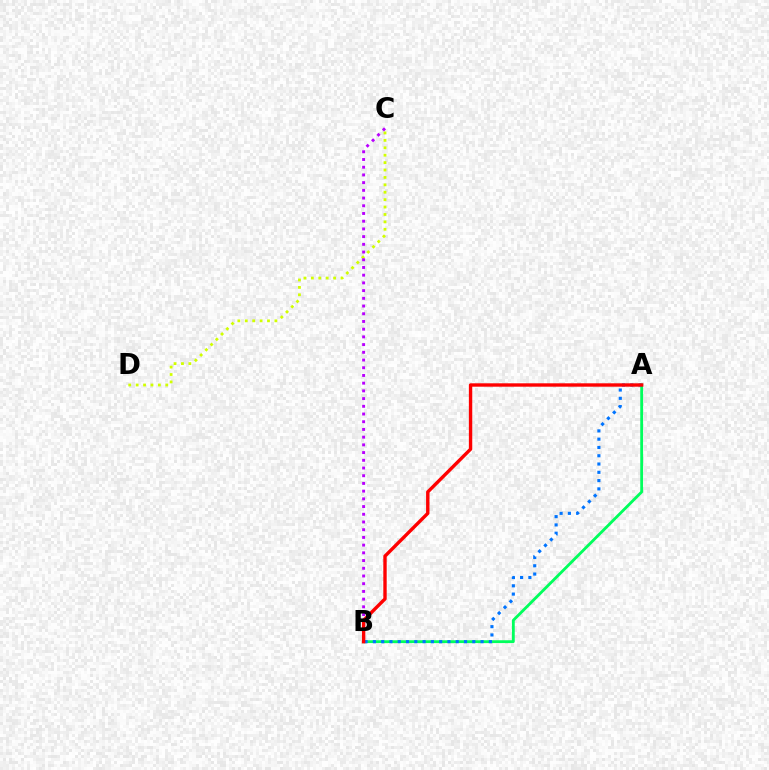{('C', 'D'): [{'color': '#d1ff00', 'line_style': 'dotted', 'thickness': 2.01}], ('A', 'B'): [{'color': '#00ff5c', 'line_style': 'solid', 'thickness': 2.04}, {'color': '#0074ff', 'line_style': 'dotted', 'thickness': 2.25}, {'color': '#ff0000', 'line_style': 'solid', 'thickness': 2.43}], ('B', 'C'): [{'color': '#b900ff', 'line_style': 'dotted', 'thickness': 2.1}]}